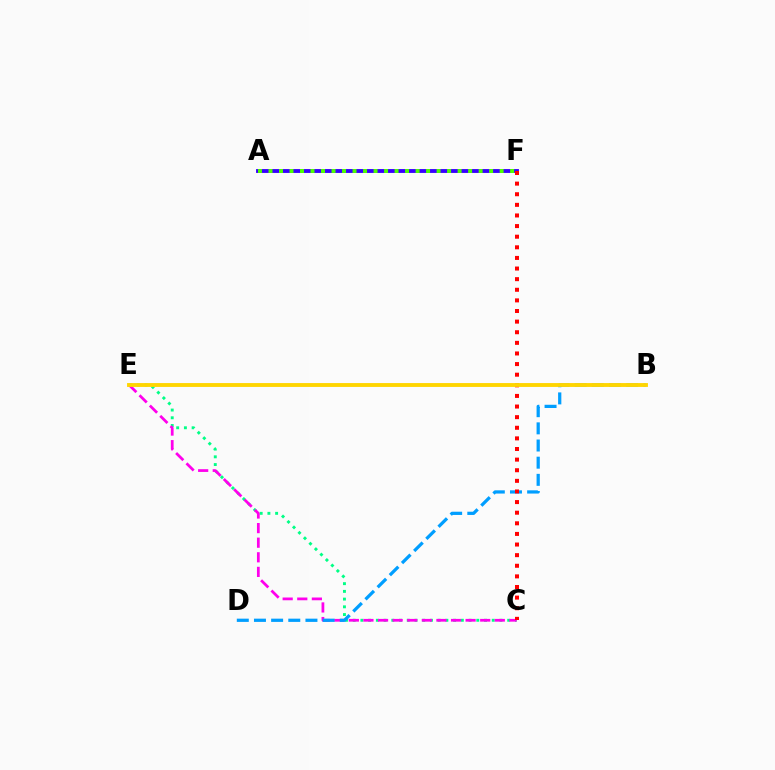{('A', 'F'): [{'color': '#3700ff', 'line_style': 'solid', 'thickness': 2.78}, {'color': '#4fff00', 'line_style': 'dotted', 'thickness': 2.85}], ('C', 'E'): [{'color': '#00ff86', 'line_style': 'dotted', 'thickness': 2.1}, {'color': '#ff00ed', 'line_style': 'dashed', 'thickness': 1.98}], ('B', 'D'): [{'color': '#009eff', 'line_style': 'dashed', 'thickness': 2.33}], ('C', 'F'): [{'color': '#ff0000', 'line_style': 'dotted', 'thickness': 2.88}], ('B', 'E'): [{'color': '#ffd500', 'line_style': 'solid', 'thickness': 2.78}]}